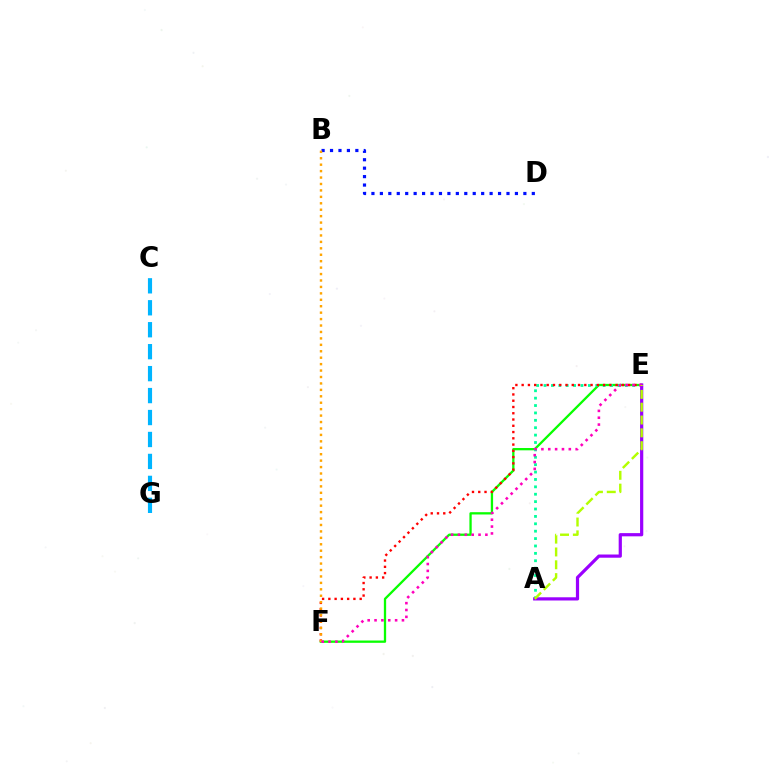{('C', 'G'): [{'color': '#00b5ff', 'line_style': 'dashed', 'thickness': 2.98}], ('E', 'F'): [{'color': '#08ff00', 'line_style': 'solid', 'thickness': 1.65}, {'color': '#ff0000', 'line_style': 'dotted', 'thickness': 1.7}, {'color': '#ff00bd', 'line_style': 'dotted', 'thickness': 1.86}], ('A', 'E'): [{'color': '#00ff9d', 'line_style': 'dotted', 'thickness': 2.01}, {'color': '#9b00ff', 'line_style': 'solid', 'thickness': 2.31}, {'color': '#b3ff00', 'line_style': 'dashed', 'thickness': 1.74}], ('B', 'D'): [{'color': '#0010ff', 'line_style': 'dotted', 'thickness': 2.29}], ('B', 'F'): [{'color': '#ffa500', 'line_style': 'dotted', 'thickness': 1.75}]}